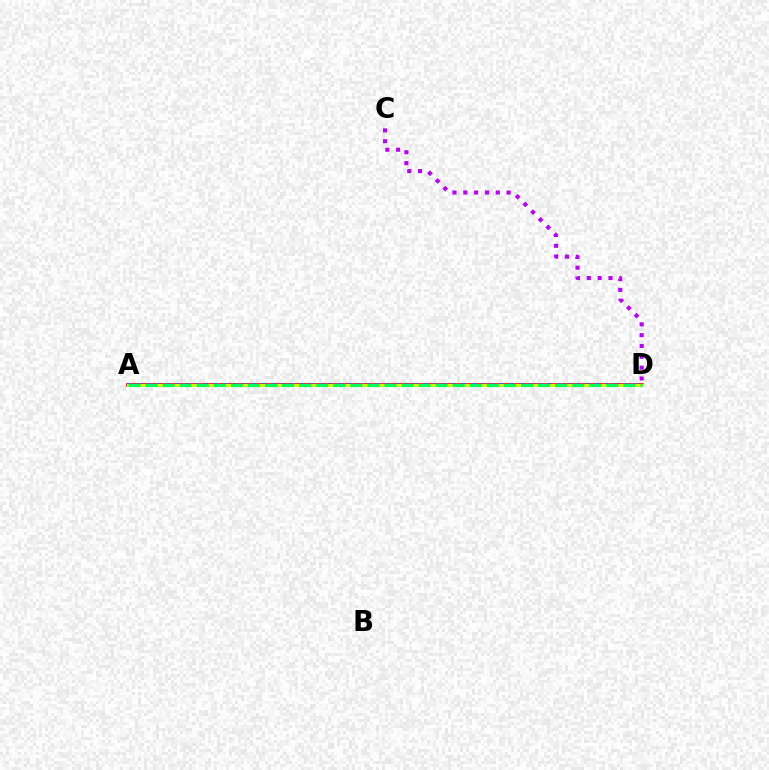{('A', 'D'): [{'color': '#ff0000', 'line_style': 'solid', 'thickness': 2.62}, {'color': '#0074ff', 'line_style': 'dotted', 'thickness': 2.59}, {'color': '#d1ff00', 'line_style': 'solid', 'thickness': 2.15}, {'color': '#00ff5c', 'line_style': 'dashed', 'thickness': 2.32}], ('C', 'D'): [{'color': '#b900ff', 'line_style': 'dotted', 'thickness': 2.94}]}